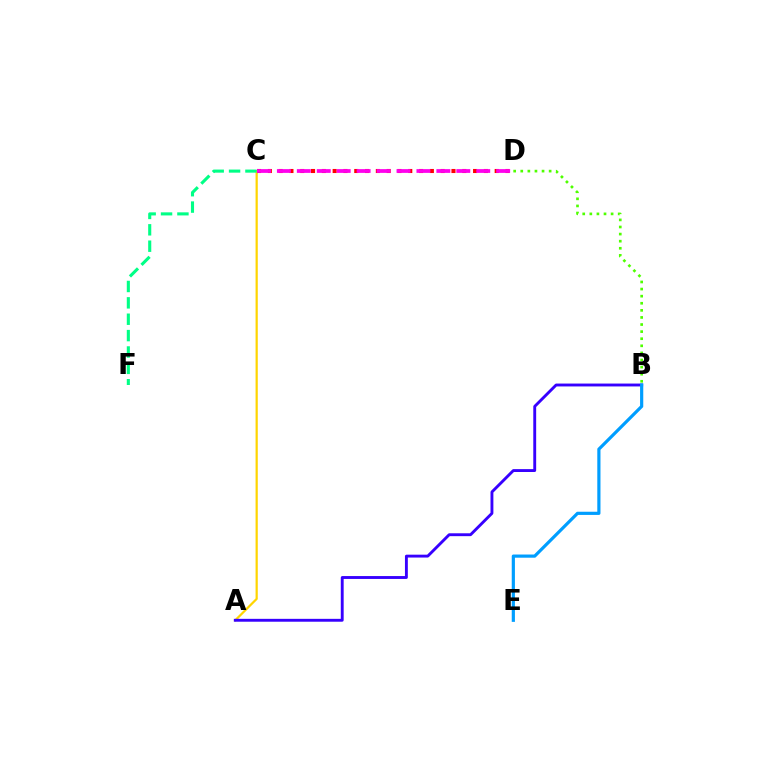{('A', 'C'): [{'color': '#ffd500', 'line_style': 'solid', 'thickness': 1.6}], ('C', 'F'): [{'color': '#00ff86', 'line_style': 'dashed', 'thickness': 2.22}], ('C', 'D'): [{'color': '#ff0000', 'line_style': 'dotted', 'thickness': 2.93}, {'color': '#ff00ed', 'line_style': 'dashed', 'thickness': 2.71}], ('B', 'D'): [{'color': '#4fff00', 'line_style': 'dotted', 'thickness': 1.93}], ('A', 'B'): [{'color': '#3700ff', 'line_style': 'solid', 'thickness': 2.07}], ('B', 'E'): [{'color': '#009eff', 'line_style': 'solid', 'thickness': 2.29}]}